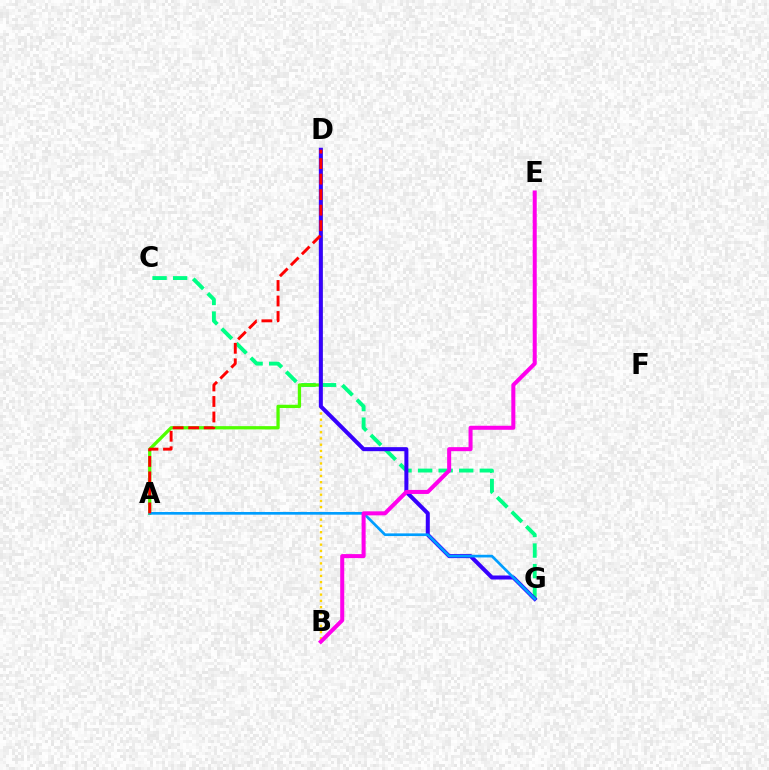{('B', 'D'): [{'color': '#ffd500', 'line_style': 'dotted', 'thickness': 1.7}], ('C', 'G'): [{'color': '#00ff86', 'line_style': 'dashed', 'thickness': 2.79}], ('A', 'D'): [{'color': '#4fff00', 'line_style': 'solid', 'thickness': 2.36}, {'color': '#ff0000', 'line_style': 'dashed', 'thickness': 2.11}], ('D', 'G'): [{'color': '#3700ff', 'line_style': 'solid', 'thickness': 2.89}], ('A', 'G'): [{'color': '#009eff', 'line_style': 'solid', 'thickness': 1.93}], ('B', 'E'): [{'color': '#ff00ed', 'line_style': 'solid', 'thickness': 2.9}]}